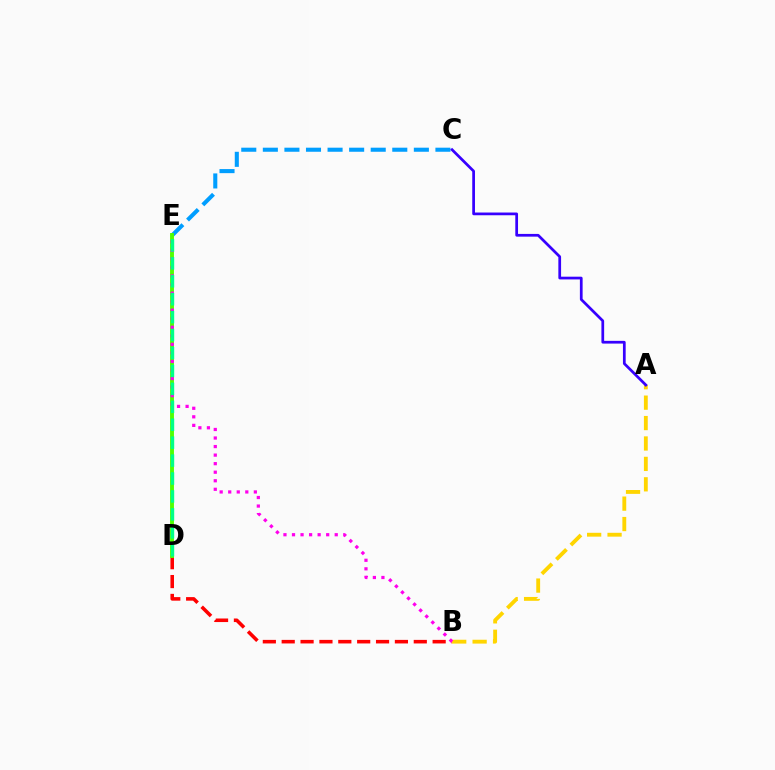{('B', 'D'): [{'color': '#ff0000', 'line_style': 'dashed', 'thickness': 2.56}], ('C', 'E'): [{'color': '#009eff', 'line_style': 'dashed', 'thickness': 2.93}], ('D', 'E'): [{'color': '#4fff00', 'line_style': 'solid', 'thickness': 2.8}, {'color': '#00ff86', 'line_style': 'dashed', 'thickness': 2.44}], ('A', 'B'): [{'color': '#ffd500', 'line_style': 'dashed', 'thickness': 2.77}], ('B', 'E'): [{'color': '#ff00ed', 'line_style': 'dotted', 'thickness': 2.32}], ('A', 'C'): [{'color': '#3700ff', 'line_style': 'solid', 'thickness': 1.97}]}